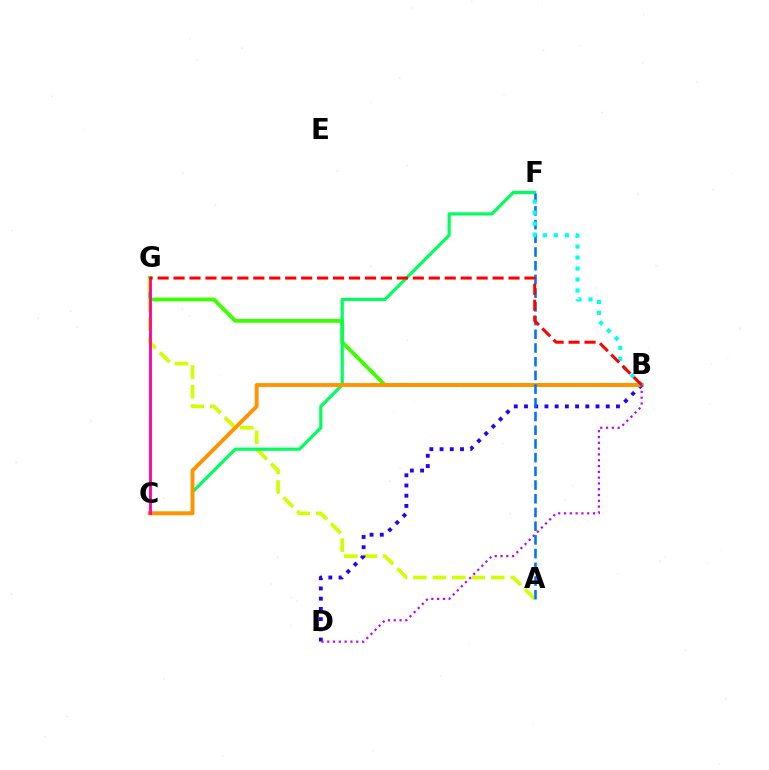{('B', 'G'): [{'color': '#3dff00', 'line_style': 'solid', 'thickness': 2.75}, {'color': '#ff0000', 'line_style': 'dashed', 'thickness': 2.17}], ('A', 'G'): [{'color': '#d1ff00', 'line_style': 'dashed', 'thickness': 2.65}], ('C', 'F'): [{'color': '#00ff5c', 'line_style': 'solid', 'thickness': 2.29}], ('B', 'D'): [{'color': '#2500ff', 'line_style': 'dotted', 'thickness': 2.78}, {'color': '#b900ff', 'line_style': 'dotted', 'thickness': 1.58}], ('B', 'C'): [{'color': '#ff9400', 'line_style': 'solid', 'thickness': 2.8}], ('A', 'F'): [{'color': '#0074ff', 'line_style': 'dashed', 'thickness': 1.86}], ('B', 'F'): [{'color': '#00fff6', 'line_style': 'dotted', 'thickness': 2.98}], ('C', 'G'): [{'color': '#ff00ac', 'line_style': 'solid', 'thickness': 2.04}]}